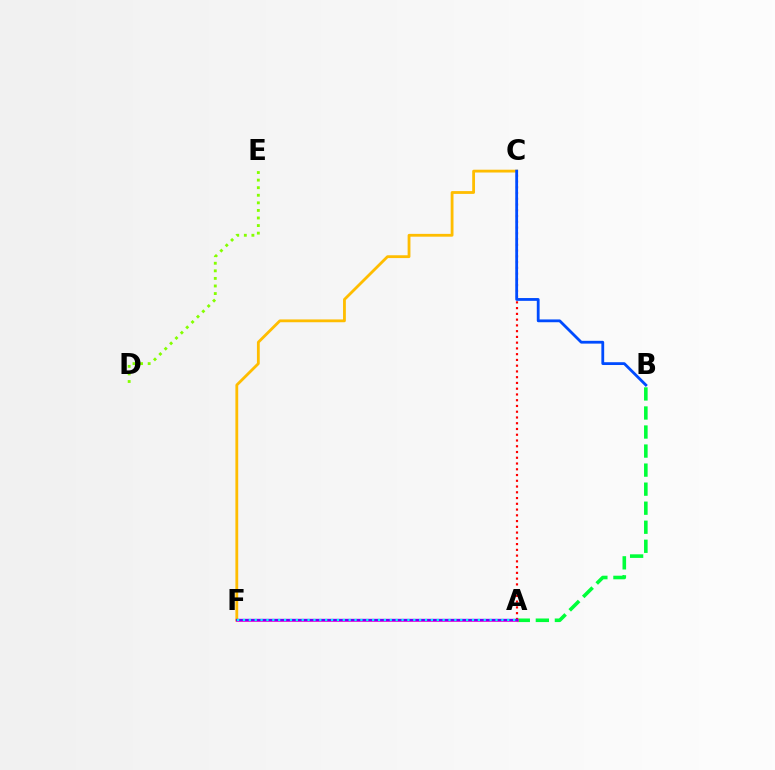{('A', 'B'): [{'color': '#00ff39', 'line_style': 'dashed', 'thickness': 2.59}], ('D', 'E'): [{'color': '#84ff00', 'line_style': 'dotted', 'thickness': 2.06}], ('A', 'C'): [{'color': '#ff0000', 'line_style': 'dotted', 'thickness': 1.56}], ('C', 'F'): [{'color': '#ffbd00', 'line_style': 'solid', 'thickness': 2.02}], ('B', 'C'): [{'color': '#004bff', 'line_style': 'solid', 'thickness': 2.01}], ('A', 'F'): [{'color': '#ff00cf', 'line_style': 'solid', 'thickness': 1.93}, {'color': '#7200ff', 'line_style': 'solid', 'thickness': 1.69}, {'color': '#00fff6', 'line_style': 'dotted', 'thickness': 1.6}]}